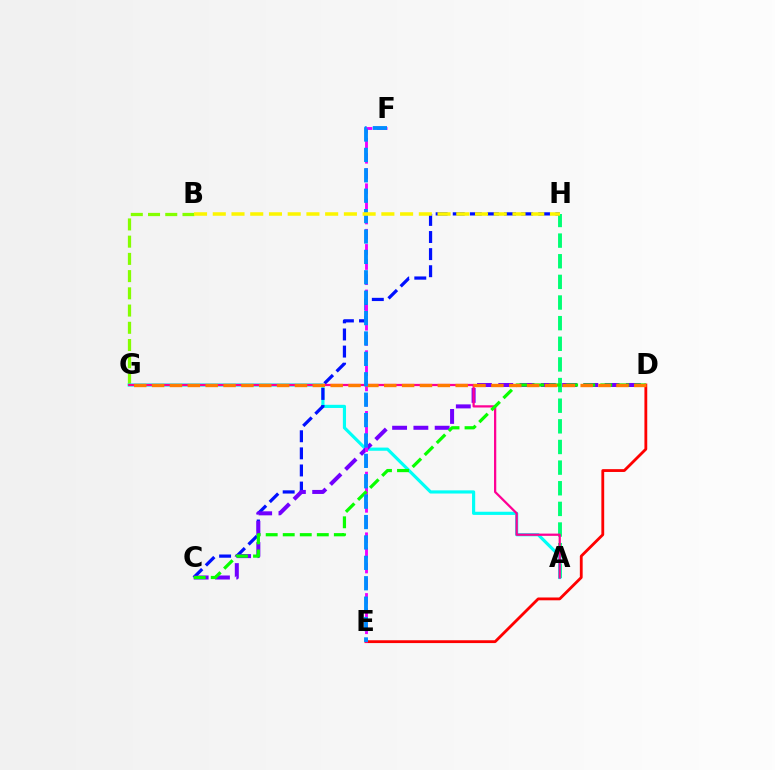{('A', 'H'): [{'color': '#00ff74', 'line_style': 'dashed', 'thickness': 2.8}], ('B', 'G'): [{'color': '#84ff00', 'line_style': 'dashed', 'thickness': 2.34}], ('D', 'E'): [{'color': '#ff0000', 'line_style': 'solid', 'thickness': 2.03}], ('A', 'G'): [{'color': '#00fff6', 'line_style': 'solid', 'thickness': 2.28}, {'color': '#ff0094', 'line_style': 'solid', 'thickness': 1.62}], ('C', 'H'): [{'color': '#0010ff', 'line_style': 'dashed', 'thickness': 2.32}], ('C', 'D'): [{'color': '#7200ff', 'line_style': 'dashed', 'thickness': 2.89}, {'color': '#08ff00', 'line_style': 'dashed', 'thickness': 2.31}], ('E', 'F'): [{'color': '#ee00ff', 'line_style': 'dashed', 'thickness': 2.06}, {'color': '#008cff', 'line_style': 'dashed', 'thickness': 2.77}], ('D', 'G'): [{'color': '#ff7c00', 'line_style': 'dashed', 'thickness': 2.43}], ('B', 'H'): [{'color': '#fcf500', 'line_style': 'dashed', 'thickness': 2.54}]}